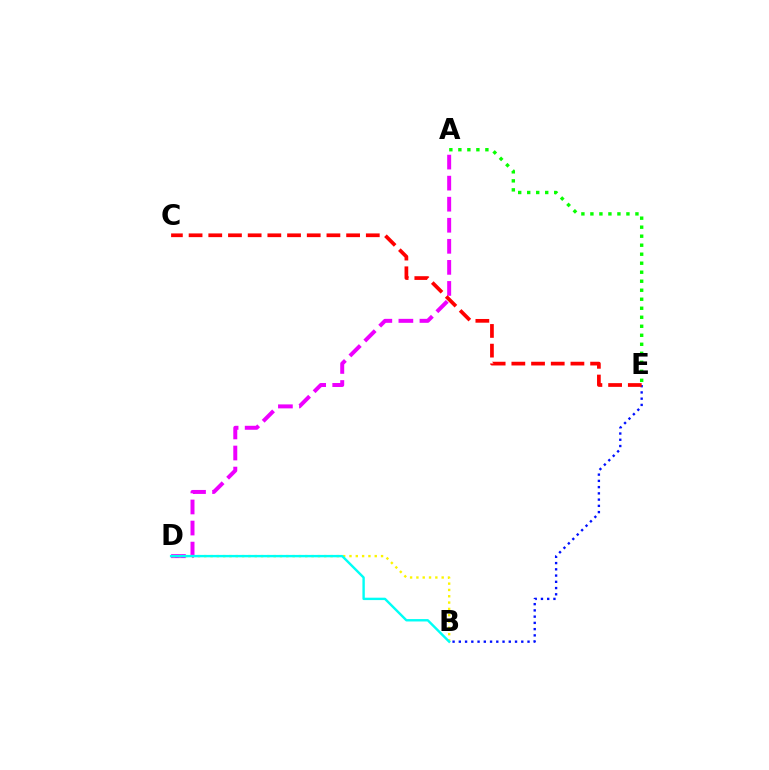{('A', 'E'): [{'color': '#08ff00', 'line_style': 'dotted', 'thickness': 2.45}], ('B', 'E'): [{'color': '#0010ff', 'line_style': 'dotted', 'thickness': 1.7}], ('A', 'D'): [{'color': '#ee00ff', 'line_style': 'dashed', 'thickness': 2.86}], ('B', 'D'): [{'color': '#fcf500', 'line_style': 'dotted', 'thickness': 1.72}, {'color': '#00fff6', 'line_style': 'solid', 'thickness': 1.72}], ('C', 'E'): [{'color': '#ff0000', 'line_style': 'dashed', 'thickness': 2.68}]}